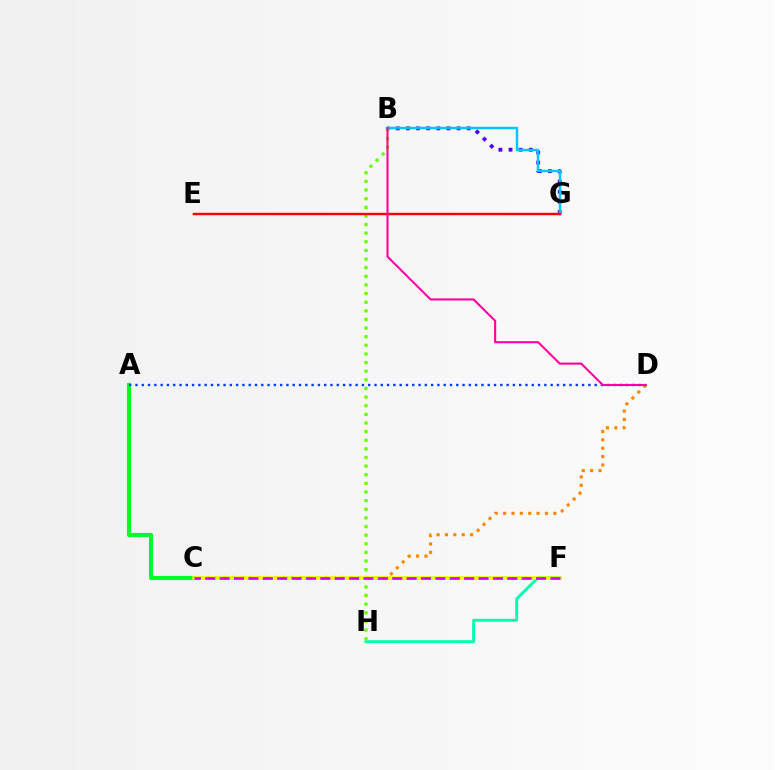{('C', 'D'): [{'color': '#ff8800', 'line_style': 'dotted', 'thickness': 2.28}], ('A', 'C'): [{'color': '#00ff27', 'line_style': 'solid', 'thickness': 2.96}], ('F', 'H'): [{'color': '#00ffaf', 'line_style': 'solid', 'thickness': 2.12}], ('B', 'G'): [{'color': '#4f00ff', 'line_style': 'dotted', 'thickness': 2.75}, {'color': '#00c7ff', 'line_style': 'solid', 'thickness': 1.76}], ('B', 'H'): [{'color': '#66ff00', 'line_style': 'dotted', 'thickness': 2.34}], ('A', 'D'): [{'color': '#003fff', 'line_style': 'dotted', 'thickness': 1.71}], ('C', 'F'): [{'color': '#eeff00', 'line_style': 'solid', 'thickness': 2.62}, {'color': '#d600ff', 'line_style': 'dashed', 'thickness': 1.95}], ('E', 'G'): [{'color': '#ff0000', 'line_style': 'solid', 'thickness': 1.73}], ('B', 'D'): [{'color': '#ff00a0', 'line_style': 'solid', 'thickness': 1.51}]}